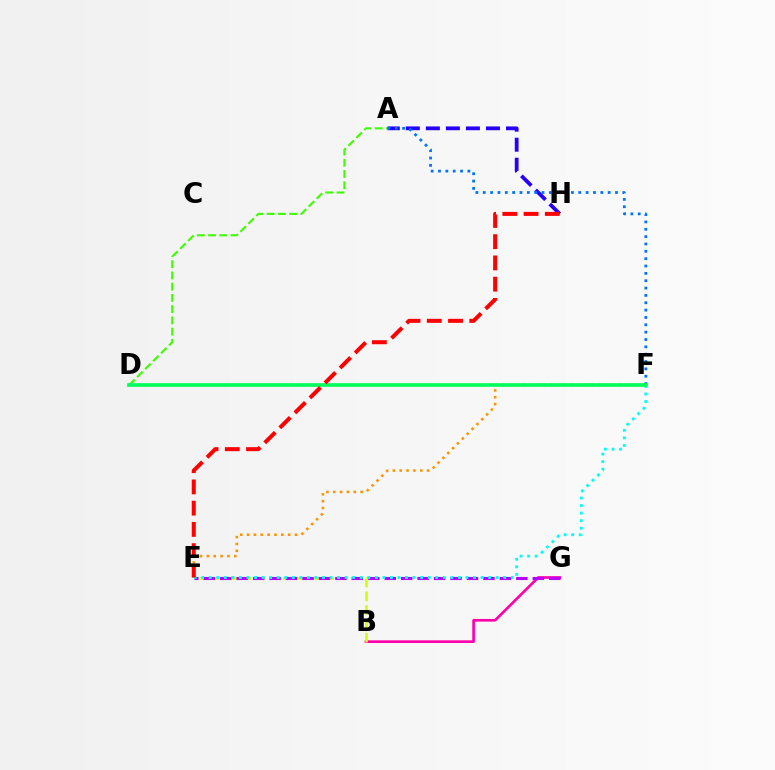{('B', 'G'): [{'color': '#ff00ac', 'line_style': 'solid', 'thickness': 1.92}], ('A', 'H'): [{'color': '#2500ff', 'line_style': 'dashed', 'thickness': 2.72}], ('B', 'E'): [{'color': '#d1ff00', 'line_style': 'dashed', 'thickness': 1.88}], ('E', 'G'): [{'color': '#b900ff', 'line_style': 'dashed', 'thickness': 2.23}], ('E', 'F'): [{'color': '#ff9400', 'line_style': 'dotted', 'thickness': 1.86}, {'color': '#00fff6', 'line_style': 'dotted', 'thickness': 2.05}], ('A', 'D'): [{'color': '#3dff00', 'line_style': 'dashed', 'thickness': 1.53}], ('A', 'F'): [{'color': '#0074ff', 'line_style': 'dotted', 'thickness': 2.0}], ('D', 'F'): [{'color': '#00ff5c', 'line_style': 'solid', 'thickness': 2.64}], ('E', 'H'): [{'color': '#ff0000', 'line_style': 'dashed', 'thickness': 2.89}]}